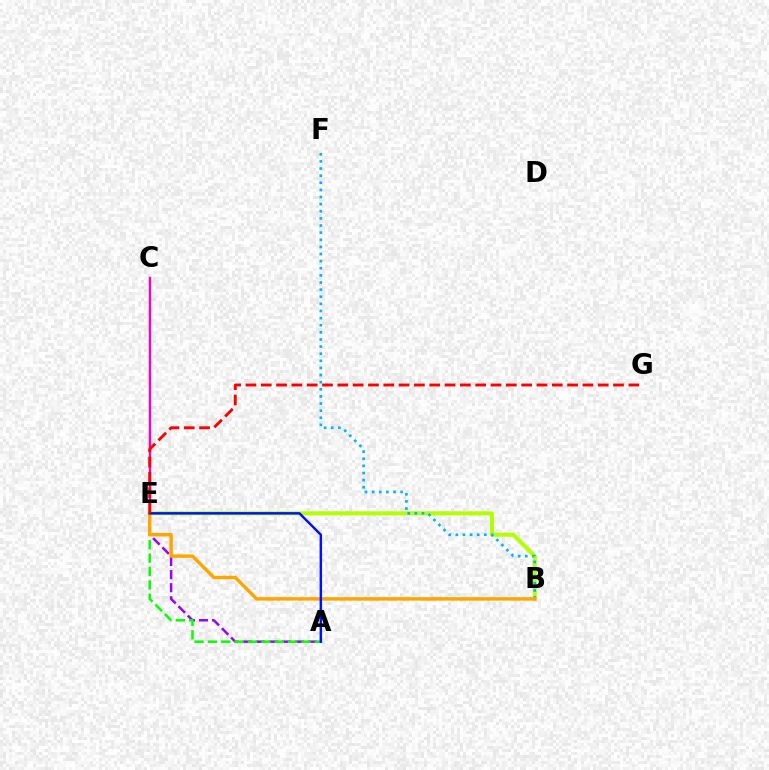{('A', 'B'): [{'color': '#00ff9d', 'line_style': 'solid', 'thickness': 1.52}], ('A', 'E'): [{'color': '#9b00ff', 'line_style': 'dashed', 'thickness': 1.78}, {'color': '#08ff00', 'line_style': 'dashed', 'thickness': 1.82}, {'color': '#0010ff', 'line_style': 'solid', 'thickness': 1.76}], ('C', 'E'): [{'color': '#ff00bd', 'line_style': 'solid', 'thickness': 1.73}], ('B', 'E'): [{'color': '#b3ff00', 'line_style': 'solid', 'thickness': 2.9}, {'color': '#ffa500', 'line_style': 'solid', 'thickness': 2.47}], ('B', 'F'): [{'color': '#00b5ff', 'line_style': 'dotted', 'thickness': 1.93}], ('E', 'G'): [{'color': '#ff0000', 'line_style': 'dashed', 'thickness': 2.08}]}